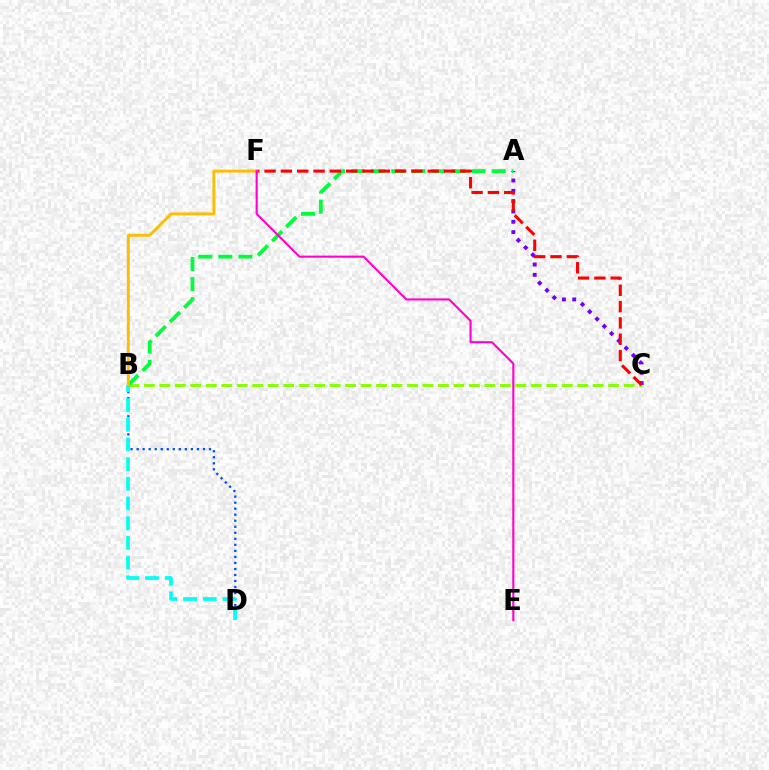{('B', 'C'): [{'color': '#84ff00', 'line_style': 'dashed', 'thickness': 2.1}], ('A', 'C'): [{'color': '#7200ff', 'line_style': 'dotted', 'thickness': 2.8}], ('B', 'D'): [{'color': '#004bff', 'line_style': 'dotted', 'thickness': 1.64}, {'color': '#00fff6', 'line_style': 'dashed', 'thickness': 2.68}], ('A', 'B'): [{'color': '#00ff39', 'line_style': 'dashed', 'thickness': 2.73}], ('C', 'F'): [{'color': '#ff0000', 'line_style': 'dashed', 'thickness': 2.22}], ('B', 'F'): [{'color': '#ffbd00', 'line_style': 'solid', 'thickness': 2.1}], ('E', 'F'): [{'color': '#ff00cf', 'line_style': 'solid', 'thickness': 1.52}]}